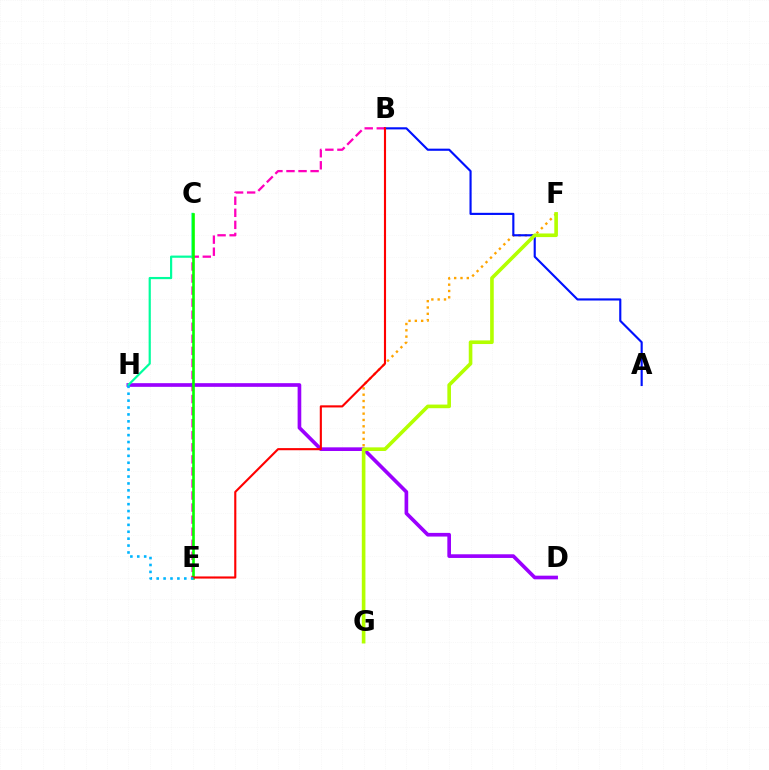{('B', 'E'): [{'color': '#ff00bd', 'line_style': 'dashed', 'thickness': 1.64}, {'color': '#ff0000', 'line_style': 'solid', 'thickness': 1.53}], ('D', 'H'): [{'color': '#9b00ff', 'line_style': 'solid', 'thickness': 2.64}], ('C', 'H'): [{'color': '#00ff9d', 'line_style': 'solid', 'thickness': 1.58}], ('F', 'G'): [{'color': '#ffa500', 'line_style': 'dotted', 'thickness': 1.72}, {'color': '#b3ff00', 'line_style': 'solid', 'thickness': 2.61}], ('A', 'B'): [{'color': '#0010ff', 'line_style': 'solid', 'thickness': 1.54}], ('C', 'E'): [{'color': '#08ff00', 'line_style': 'solid', 'thickness': 1.91}], ('E', 'H'): [{'color': '#00b5ff', 'line_style': 'dotted', 'thickness': 1.88}]}